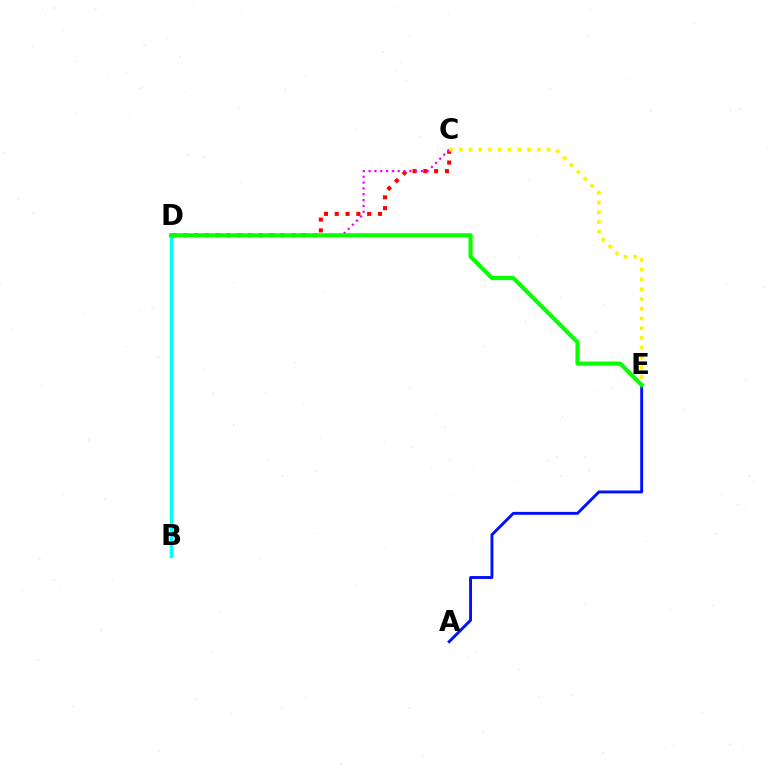{('A', 'E'): [{'color': '#0010ff', 'line_style': 'solid', 'thickness': 2.09}], ('B', 'D'): [{'color': '#00fff6', 'line_style': 'solid', 'thickness': 2.46}], ('C', 'D'): [{'color': '#ff0000', 'line_style': 'dotted', 'thickness': 2.93}, {'color': '#ee00ff', 'line_style': 'dotted', 'thickness': 1.58}], ('C', 'E'): [{'color': '#fcf500', 'line_style': 'dotted', 'thickness': 2.65}], ('D', 'E'): [{'color': '#08ff00', 'line_style': 'solid', 'thickness': 2.96}]}